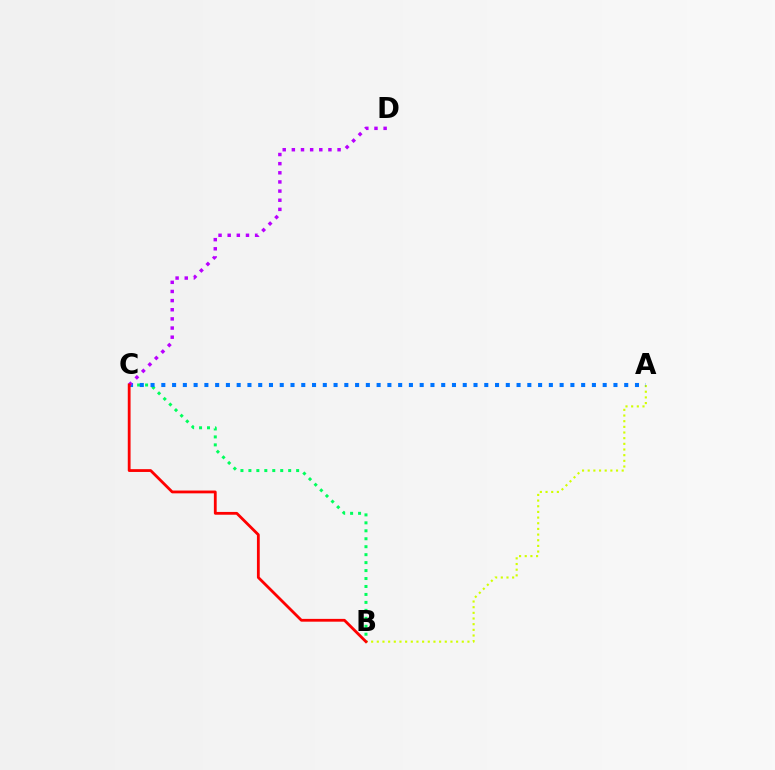{('A', 'B'): [{'color': '#d1ff00', 'line_style': 'dotted', 'thickness': 1.54}], ('B', 'C'): [{'color': '#00ff5c', 'line_style': 'dotted', 'thickness': 2.16}, {'color': '#ff0000', 'line_style': 'solid', 'thickness': 2.01}], ('A', 'C'): [{'color': '#0074ff', 'line_style': 'dotted', 'thickness': 2.92}], ('C', 'D'): [{'color': '#b900ff', 'line_style': 'dotted', 'thickness': 2.48}]}